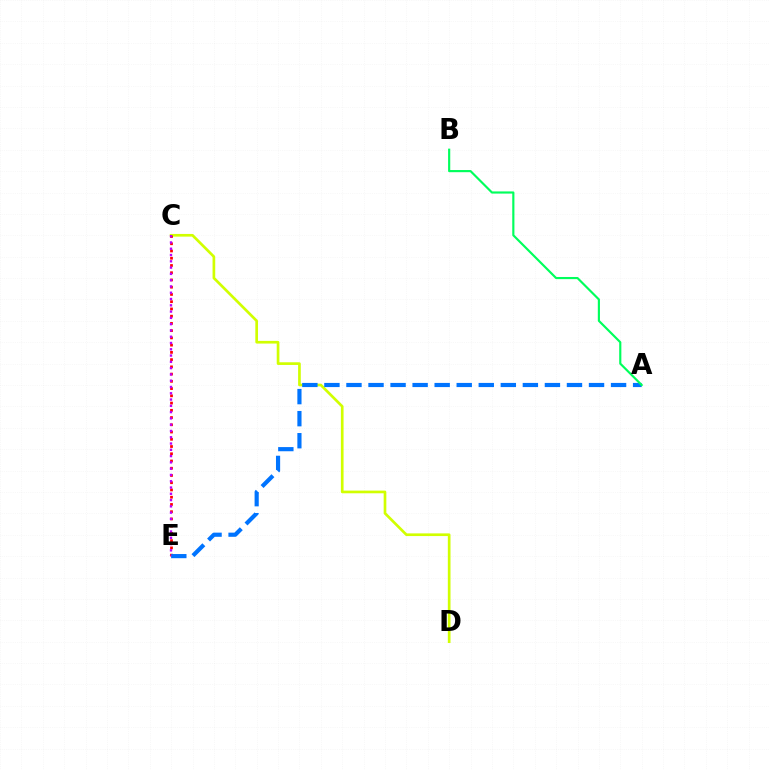{('C', 'D'): [{'color': '#d1ff00', 'line_style': 'solid', 'thickness': 1.93}], ('C', 'E'): [{'color': '#ff0000', 'line_style': 'dotted', 'thickness': 1.97}, {'color': '#b900ff', 'line_style': 'dotted', 'thickness': 1.71}], ('A', 'E'): [{'color': '#0074ff', 'line_style': 'dashed', 'thickness': 3.0}], ('A', 'B'): [{'color': '#00ff5c', 'line_style': 'solid', 'thickness': 1.55}]}